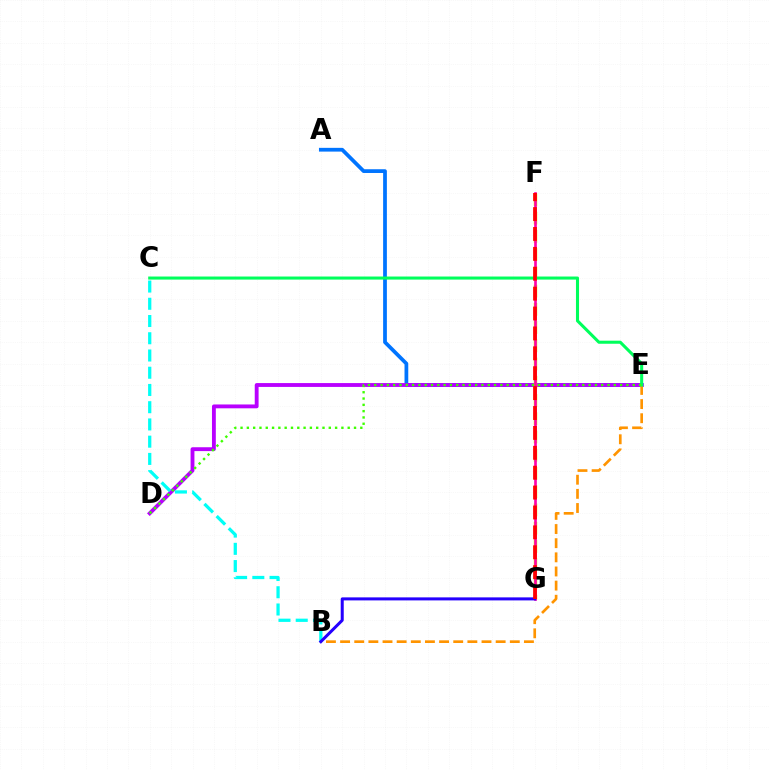{('A', 'E'): [{'color': '#0074ff', 'line_style': 'solid', 'thickness': 2.7}], ('D', 'E'): [{'color': '#b900ff', 'line_style': 'solid', 'thickness': 2.77}, {'color': '#3dff00', 'line_style': 'dotted', 'thickness': 1.71}], ('F', 'G'): [{'color': '#d1ff00', 'line_style': 'dashed', 'thickness': 2.48}, {'color': '#ff00ac', 'line_style': 'solid', 'thickness': 1.91}, {'color': '#ff0000', 'line_style': 'dashed', 'thickness': 2.7}], ('B', 'C'): [{'color': '#00fff6', 'line_style': 'dashed', 'thickness': 2.34}], ('B', 'E'): [{'color': '#ff9400', 'line_style': 'dashed', 'thickness': 1.92}], ('B', 'G'): [{'color': '#2500ff', 'line_style': 'solid', 'thickness': 2.18}], ('C', 'E'): [{'color': '#00ff5c', 'line_style': 'solid', 'thickness': 2.2}]}